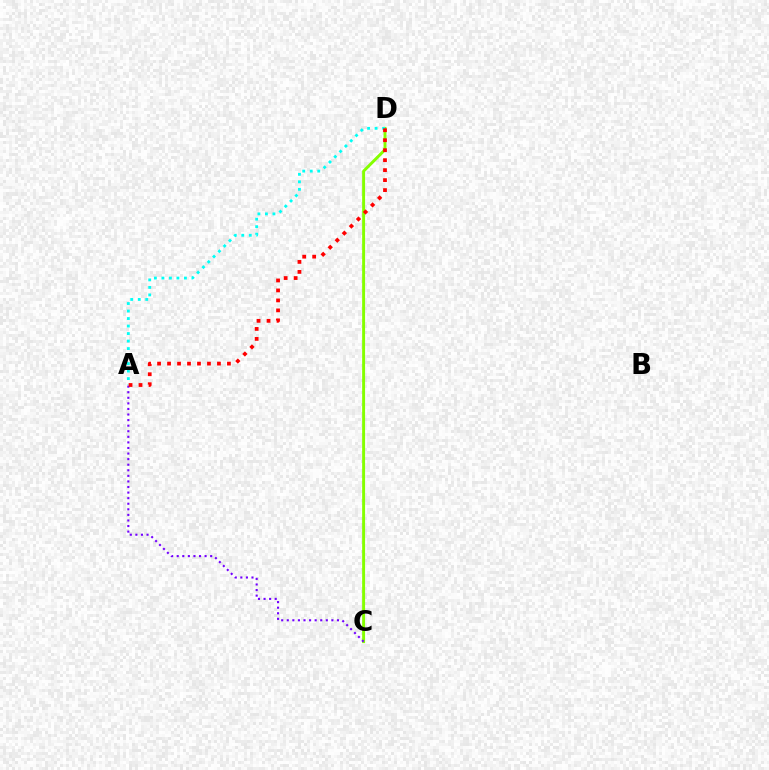{('C', 'D'): [{'color': '#84ff00', 'line_style': 'solid', 'thickness': 2.11}], ('A', 'C'): [{'color': '#7200ff', 'line_style': 'dotted', 'thickness': 1.52}], ('A', 'D'): [{'color': '#00fff6', 'line_style': 'dotted', 'thickness': 2.04}, {'color': '#ff0000', 'line_style': 'dotted', 'thickness': 2.71}]}